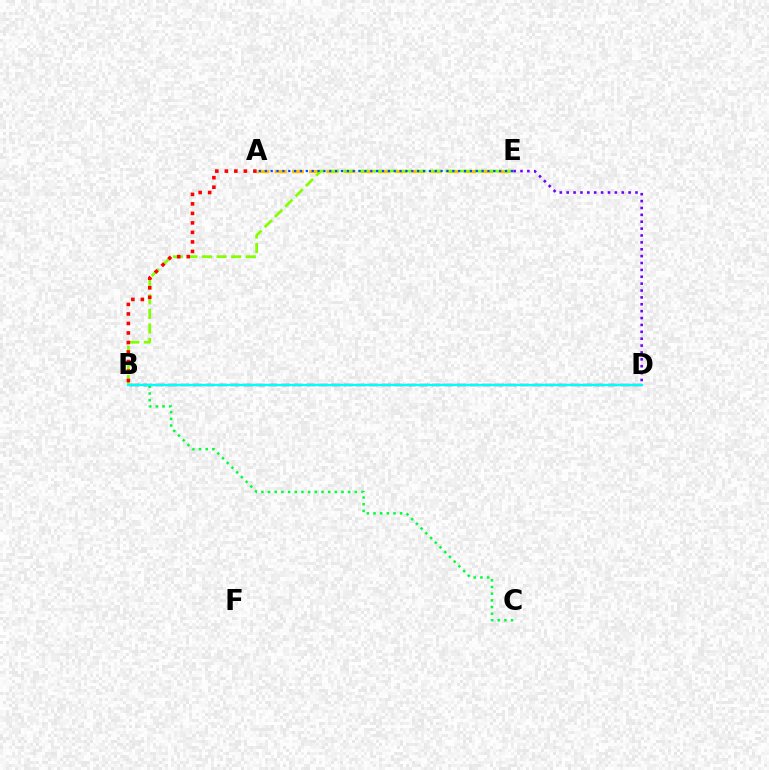{('A', 'E'): [{'color': '#ffbd00', 'line_style': 'dashed', 'thickness': 2.34}, {'color': '#004bff', 'line_style': 'dotted', 'thickness': 1.59}], ('B', 'E'): [{'color': '#84ff00', 'line_style': 'dashed', 'thickness': 1.98}], ('B', 'C'): [{'color': '#00ff39', 'line_style': 'dotted', 'thickness': 1.81}], ('B', 'D'): [{'color': '#ff00cf', 'line_style': 'dashed', 'thickness': 1.71}, {'color': '#00fff6', 'line_style': 'solid', 'thickness': 1.73}], ('D', 'E'): [{'color': '#7200ff', 'line_style': 'dotted', 'thickness': 1.87}], ('A', 'B'): [{'color': '#ff0000', 'line_style': 'dotted', 'thickness': 2.58}]}